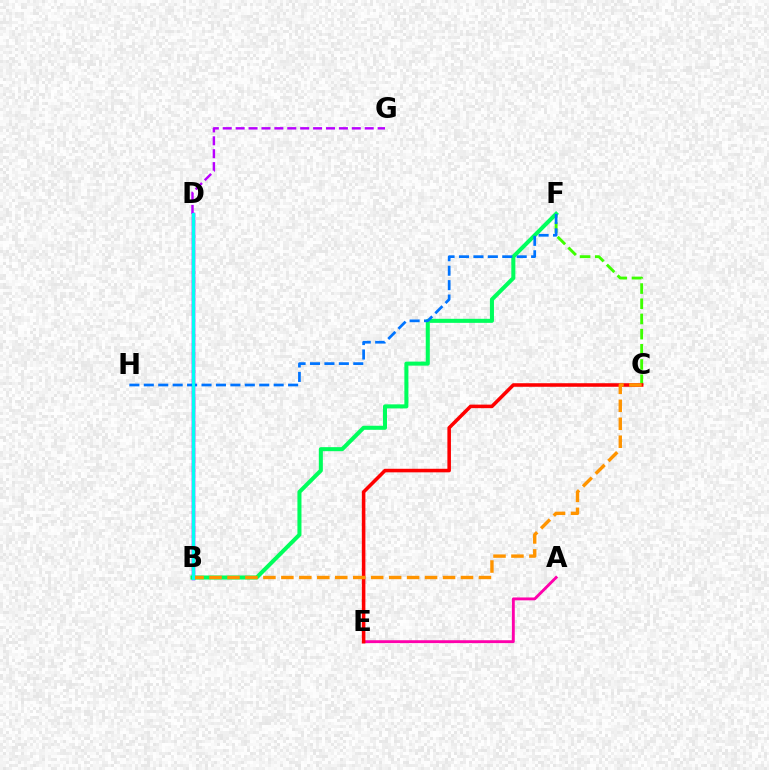{('B', 'D'): [{'color': '#2500ff', 'line_style': 'solid', 'thickness': 2.5}, {'color': '#d1ff00', 'line_style': 'solid', 'thickness': 1.92}, {'color': '#00fff6', 'line_style': 'solid', 'thickness': 2.11}], ('C', 'F'): [{'color': '#3dff00', 'line_style': 'dashed', 'thickness': 2.06}], ('D', 'G'): [{'color': '#b900ff', 'line_style': 'dashed', 'thickness': 1.75}], ('A', 'E'): [{'color': '#ff00ac', 'line_style': 'solid', 'thickness': 2.07}], ('C', 'E'): [{'color': '#ff0000', 'line_style': 'solid', 'thickness': 2.56}], ('B', 'F'): [{'color': '#00ff5c', 'line_style': 'solid', 'thickness': 2.91}], ('B', 'C'): [{'color': '#ff9400', 'line_style': 'dashed', 'thickness': 2.44}], ('F', 'H'): [{'color': '#0074ff', 'line_style': 'dashed', 'thickness': 1.96}]}